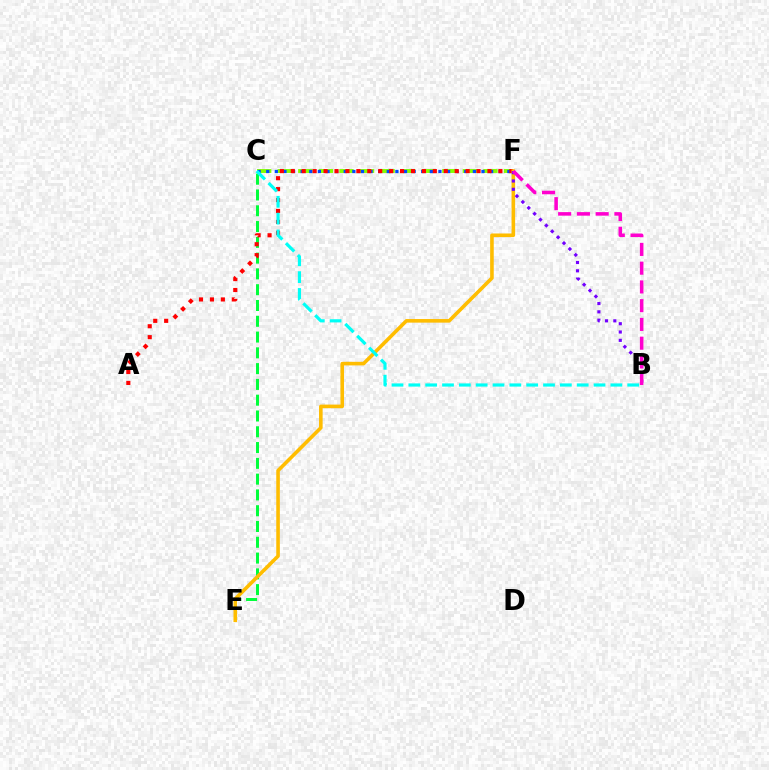{('C', 'F'): [{'color': '#84ff00', 'line_style': 'dashed', 'thickness': 2.79}, {'color': '#004bff', 'line_style': 'dotted', 'thickness': 2.34}], ('C', 'E'): [{'color': '#00ff39', 'line_style': 'dashed', 'thickness': 2.14}], ('A', 'F'): [{'color': '#ff0000', 'line_style': 'dotted', 'thickness': 2.97}], ('E', 'F'): [{'color': '#ffbd00', 'line_style': 'solid', 'thickness': 2.59}], ('B', 'C'): [{'color': '#00fff6', 'line_style': 'dashed', 'thickness': 2.29}], ('B', 'F'): [{'color': '#7200ff', 'line_style': 'dotted', 'thickness': 2.26}, {'color': '#ff00cf', 'line_style': 'dashed', 'thickness': 2.55}]}